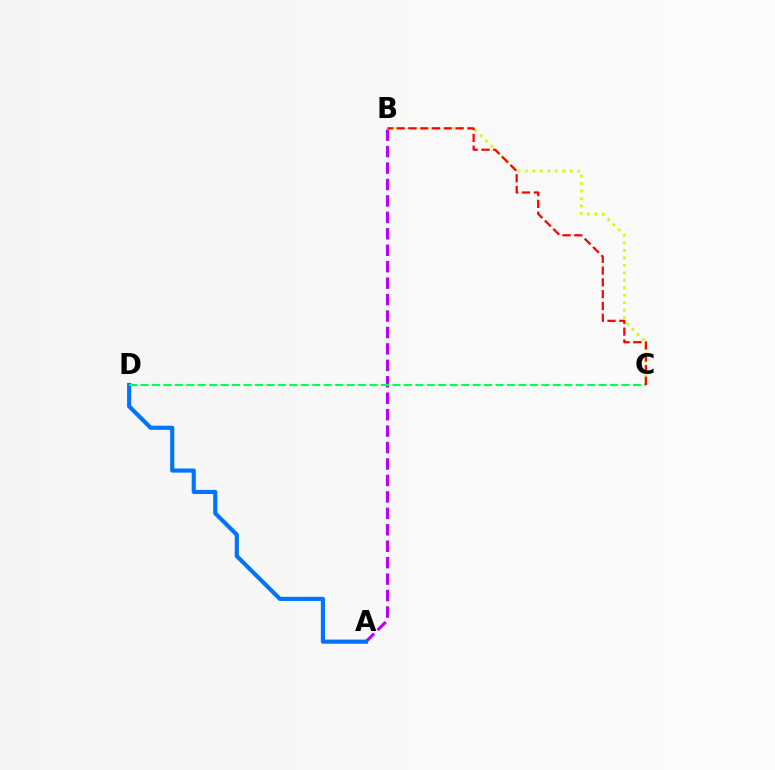{('A', 'B'): [{'color': '#b900ff', 'line_style': 'dashed', 'thickness': 2.23}], ('A', 'D'): [{'color': '#0074ff', 'line_style': 'solid', 'thickness': 2.99}], ('B', 'C'): [{'color': '#d1ff00', 'line_style': 'dotted', 'thickness': 2.03}, {'color': '#ff0000', 'line_style': 'dashed', 'thickness': 1.6}], ('C', 'D'): [{'color': '#00ff5c', 'line_style': 'dashed', 'thickness': 1.56}]}